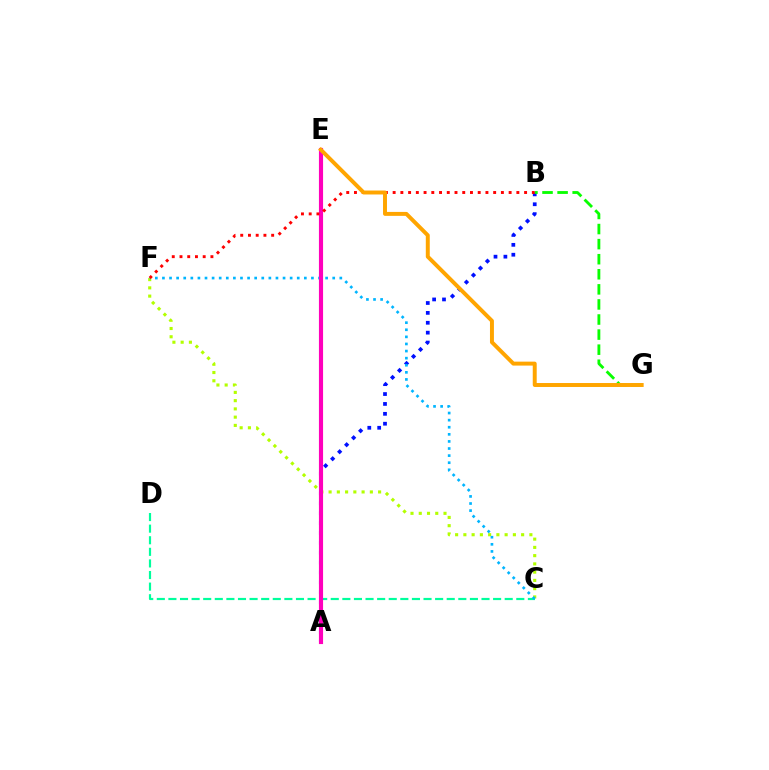{('A', 'E'): [{'color': '#9b00ff', 'line_style': 'dotted', 'thickness': 1.99}, {'color': '#ff00bd', 'line_style': 'solid', 'thickness': 2.97}], ('C', 'D'): [{'color': '#00ff9d', 'line_style': 'dashed', 'thickness': 1.58}], ('C', 'F'): [{'color': '#b3ff00', 'line_style': 'dotted', 'thickness': 2.24}, {'color': '#00b5ff', 'line_style': 'dotted', 'thickness': 1.93}], ('A', 'B'): [{'color': '#0010ff', 'line_style': 'dotted', 'thickness': 2.69}], ('B', 'G'): [{'color': '#08ff00', 'line_style': 'dashed', 'thickness': 2.05}], ('B', 'F'): [{'color': '#ff0000', 'line_style': 'dotted', 'thickness': 2.1}], ('E', 'G'): [{'color': '#ffa500', 'line_style': 'solid', 'thickness': 2.84}]}